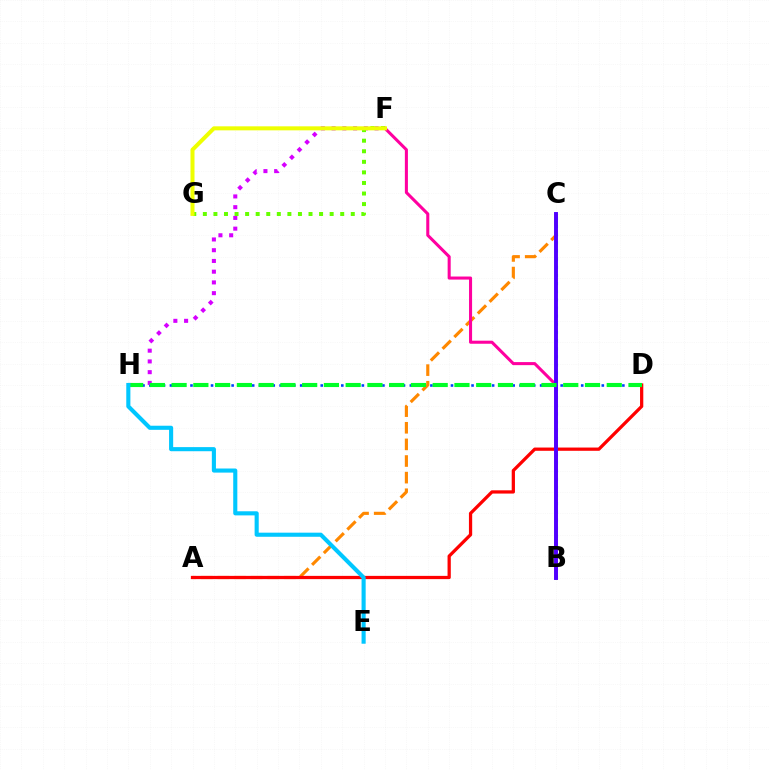{('A', 'C'): [{'color': '#ff8800', 'line_style': 'dashed', 'thickness': 2.26}], ('D', 'H'): [{'color': '#003fff', 'line_style': 'dotted', 'thickness': 1.86}, {'color': '#00ff27', 'line_style': 'dashed', 'thickness': 2.96}], ('F', 'H'): [{'color': '#d600ff', 'line_style': 'dotted', 'thickness': 2.92}], ('B', 'C'): [{'color': '#00ffaf', 'line_style': 'dotted', 'thickness': 2.21}, {'color': '#4f00ff', 'line_style': 'solid', 'thickness': 2.82}], ('A', 'D'): [{'color': '#ff0000', 'line_style': 'solid', 'thickness': 2.34}], ('F', 'G'): [{'color': '#66ff00', 'line_style': 'dotted', 'thickness': 2.87}, {'color': '#eeff00', 'line_style': 'solid', 'thickness': 2.89}], ('B', 'F'): [{'color': '#ff00a0', 'line_style': 'solid', 'thickness': 2.2}], ('E', 'H'): [{'color': '#00c7ff', 'line_style': 'solid', 'thickness': 2.95}]}